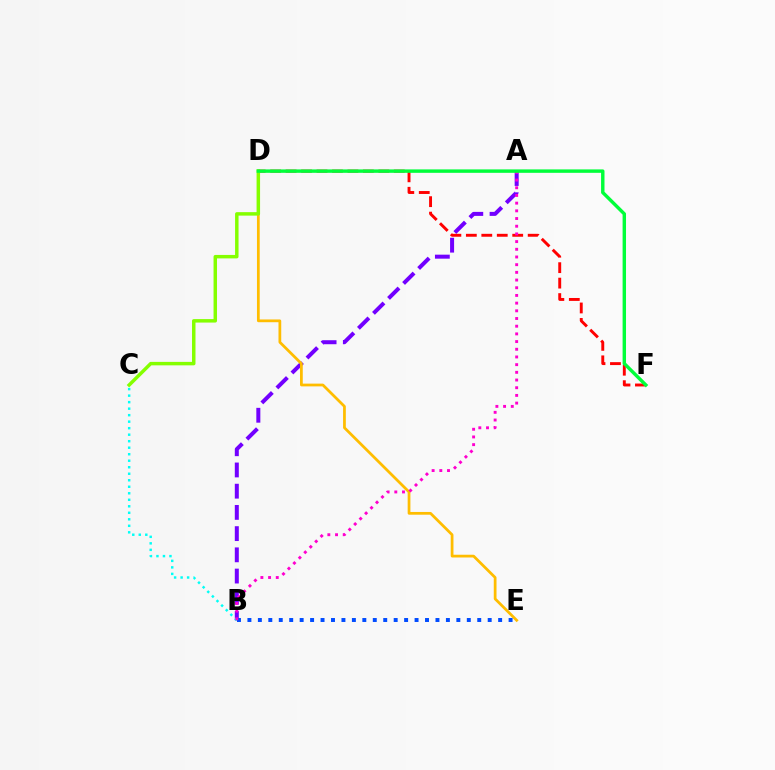{('A', 'B'): [{'color': '#7200ff', 'line_style': 'dashed', 'thickness': 2.88}, {'color': '#ff00cf', 'line_style': 'dotted', 'thickness': 2.09}], ('D', 'F'): [{'color': '#ff0000', 'line_style': 'dashed', 'thickness': 2.1}, {'color': '#00ff39', 'line_style': 'solid', 'thickness': 2.47}], ('D', 'E'): [{'color': '#ffbd00', 'line_style': 'solid', 'thickness': 1.98}], ('B', 'E'): [{'color': '#004bff', 'line_style': 'dotted', 'thickness': 2.84}], ('B', 'C'): [{'color': '#00fff6', 'line_style': 'dotted', 'thickness': 1.77}], ('C', 'D'): [{'color': '#84ff00', 'line_style': 'solid', 'thickness': 2.5}]}